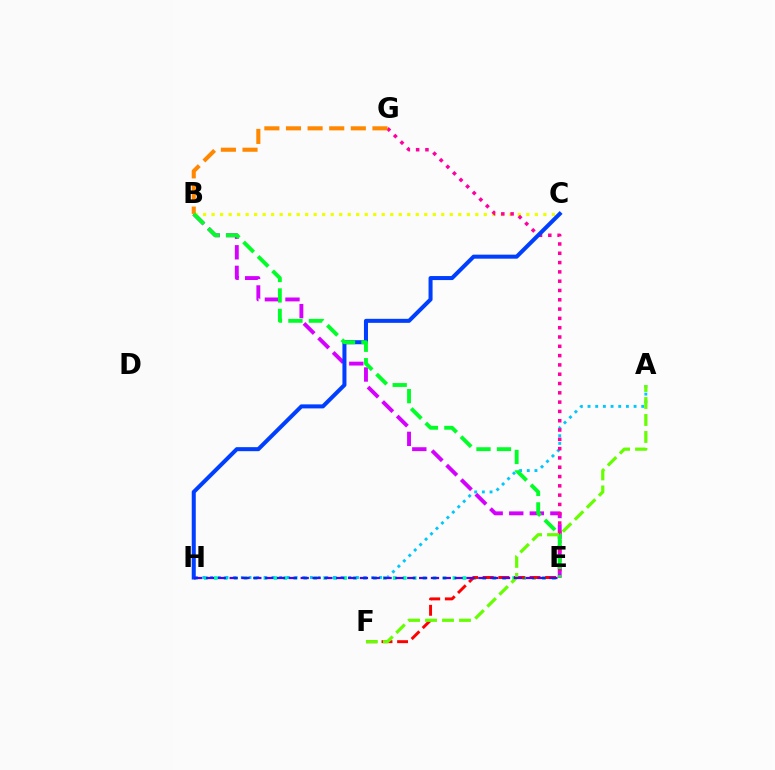{('B', 'E'): [{'color': '#d600ff', 'line_style': 'dashed', 'thickness': 2.79}, {'color': '#00ff27', 'line_style': 'dashed', 'thickness': 2.78}], ('B', 'C'): [{'color': '#eeff00', 'line_style': 'dotted', 'thickness': 2.31}], ('E', 'H'): [{'color': '#00ffaf', 'line_style': 'dotted', 'thickness': 2.7}, {'color': '#4f00ff', 'line_style': 'dashed', 'thickness': 1.61}], ('E', 'F'): [{'color': '#ff0000', 'line_style': 'dashed', 'thickness': 2.12}], ('A', 'H'): [{'color': '#00c7ff', 'line_style': 'dotted', 'thickness': 2.09}], ('E', 'G'): [{'color': '#ff00a0', 'line_style': 'dotted', 'thickness': 2.53}], ('B', 'G'): [{'color': '#ff8800', 'line_style': 'dashed', 'thickness': 2.94}], ('C', 'H'): [{'color': '#003fff', 'line_style': 'solid', 'thickness': 2.9}], ('A', 'F'): [{'color': '#66ff00', 'line_style': 'dashed', 'thickness': 2.31}]}